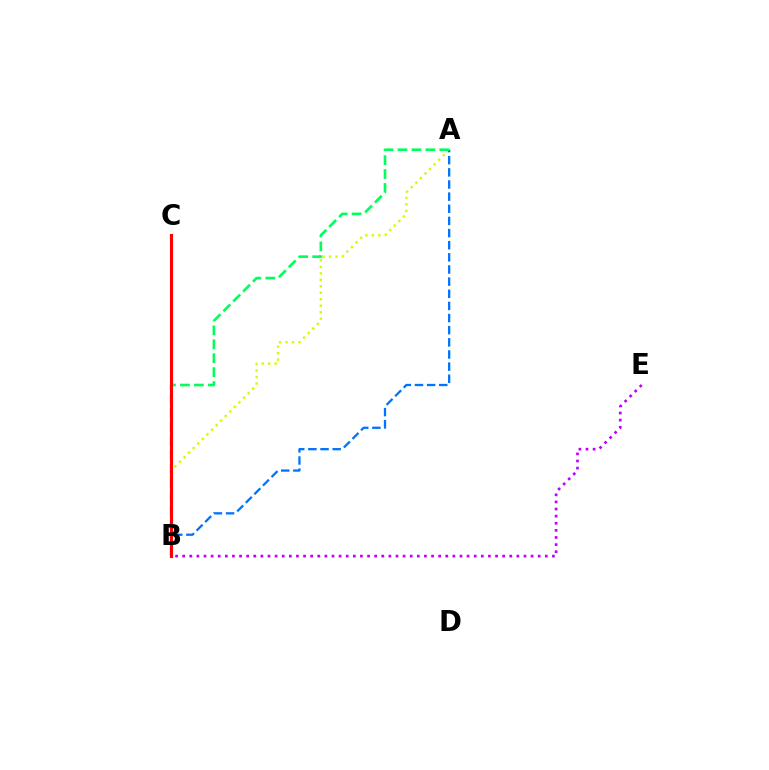{('A', 'B'): [{'color': '#d1ff00', 'line_style': 'dotted', 'thickness': 1.76}, {'color': '#0074ff', 'line_style': 'dashed', 'thickness': 1.65}, {'color': '#00ff5c', 'line_style': 'dashed', 'thickness': 1.89}], ('B', 'E'): [{'color': '#b900ff', 'line_style': 'dotted', 'thickness': 1.93}], ('B', 'C'): [{'color': '#ff0000', 'line_style': 'solid', 'thickness': 2.22}]}